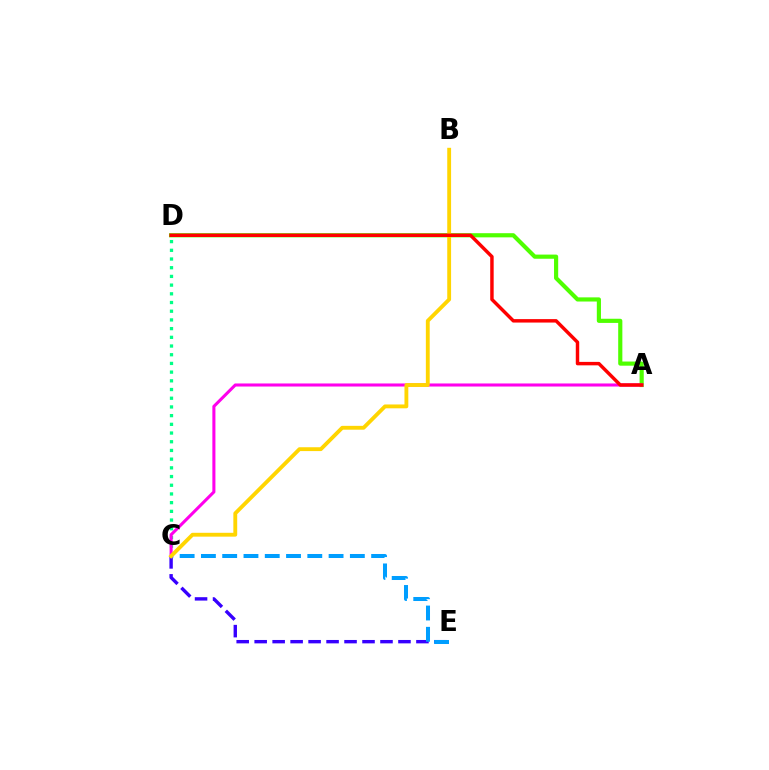{('C', 'E'): [{'color': '#3700ff', 'line_style': 'dashed', 'thickness': 2.44}, {'color': '#009eff', 'line_style': 'dashed', 'thickness': 2.89}], ('C', 'D'): [{'color': '#00ff86', 'line_style': 'dotted', 'thickness': 2.36}], ('A', 'D'): [{'color': '#4fff00', 'line_style': 'solid', 'thickness': 2.99}, {'color': '#ff0000', 'line_style': 'solid', 'thickness': 2.48}], ('A', 'C'): [{'color': '#ff00ed', 'line_style': 'solid', 'thickness': 2.2}], ('B', 'C'): [{'color': '#ffd500', 'line_style': 'solid', 'thickness': 2.77}]}